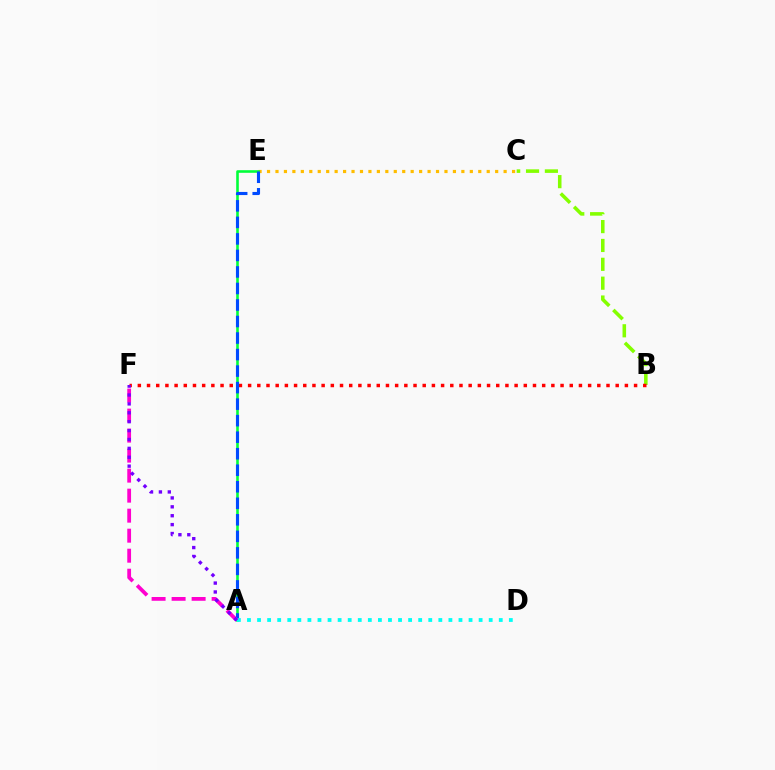{('C', 'E'): [{'color': '#ffbd00', 'line_style': 'dotted', 'thickness': 2.3}], ('A', 'E'): [{'color': '#00ff39', 'line_style': 'solid', 'thickness': 1.87}, {'color': '#004bff', 'line_style': 'dashed', 'thickness': 2.24}], ('B', 'C'): [{'color': '#84ff00', 'line_style': 'dashed', 'thickness': 2.56}], ('B', 'F'): [{'color': '#ff0000', 'line_style': 'dotted', 'thickness': 2.5}], ('A', 'D'): [{'color': '#00fff6', 'line_style': 'dotted', 'thickness': 2.74}], ('A', 'F'): [{'color': '#ff00cf', 'line_style': 'dashed', 'thickness': 2.72}, {'color': '#7200ff', 'line_style': 'dotted', 'thickness': 2.42}]}